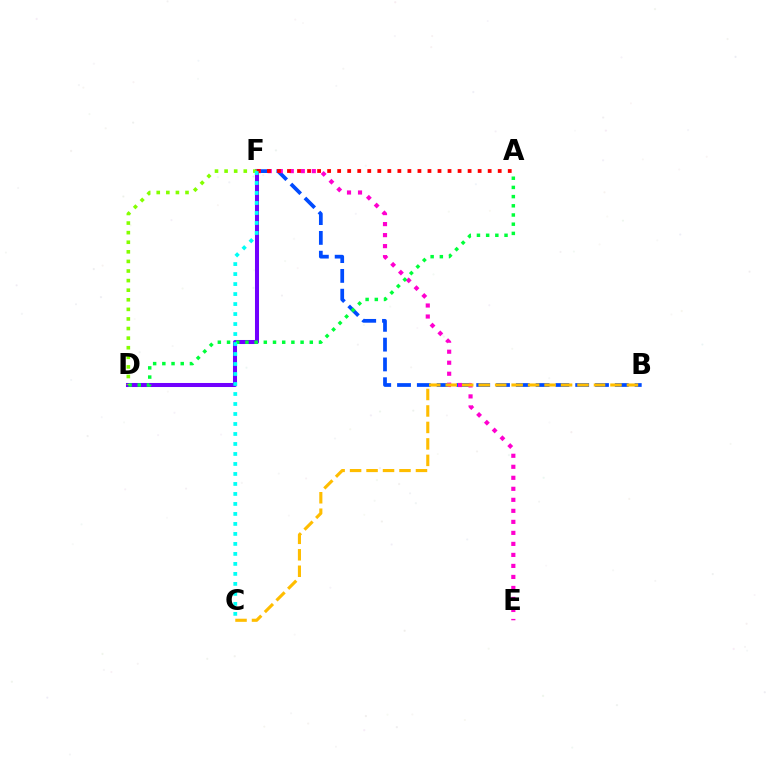{('B', 'F'): [{'color': '#004bff', 'line_style': 'dashed', 'thickness': 2.69}], ('E', 'F'): [{'color': '#ff00cf', 'line_style': 'dotted', 'thickness': 2.99}], ('D', 'F'): [{'color': '#7200ff', 'line_style': 'solid', 'thickness': 2.91}, {'color': '#84ff00', 'line_style': 'dotted', 'thickness': 2.61}], ('A', 'D'): [{'color': '#00ff39', 'line_style': 'dotted', 'thickness': 2.5}], ('A', 'F'): [{'color': '#ff0000', 'line_style': 'dotted', 'thickness': 2.73}], ('B', 'C'): [{'color': '#ffbd00', 'line_style': 'dashed', 'thickness': 2.24}], ('C', 'F'): [{'color': '#00fff6', 'line_style': 'dotted', 'thickness': 2.72}]}